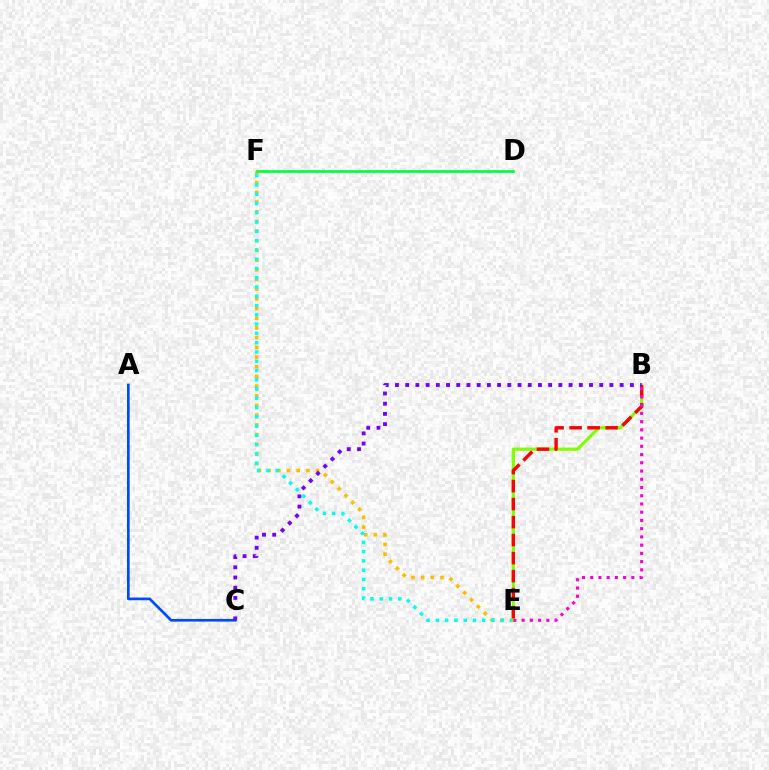{('E', 'F'): [{'color': '#ffbd00', 'line_style': 'dotted', 'thickness': 2.63}, {'color': '#00fff6', 'line_style': 'dotted', 'thickness': 2.52}], ('B', 'E'): [{'color': '#84ff00', 'line_style': 'solid', 'thickness': 2.31}, {'color': '#ff0000', 'line_style': 'dashed', 'thickness': 2.45}, {'color': '#ff00cf', 'line_style': 'dotted', 'thickness': 2.24}], ('A', 'C'): [{'color': '#004bff', 'line_style': 'solid', 'thickness': 1.94}], ('D', 'F'): [{'color': '#00ff39', 'line_style': 'solid', 'thickness': 1.92}], ('B', 'C'): [{'color': '#7200ff', 'line_style': 'dotted', 'thickness': 2.77}]}